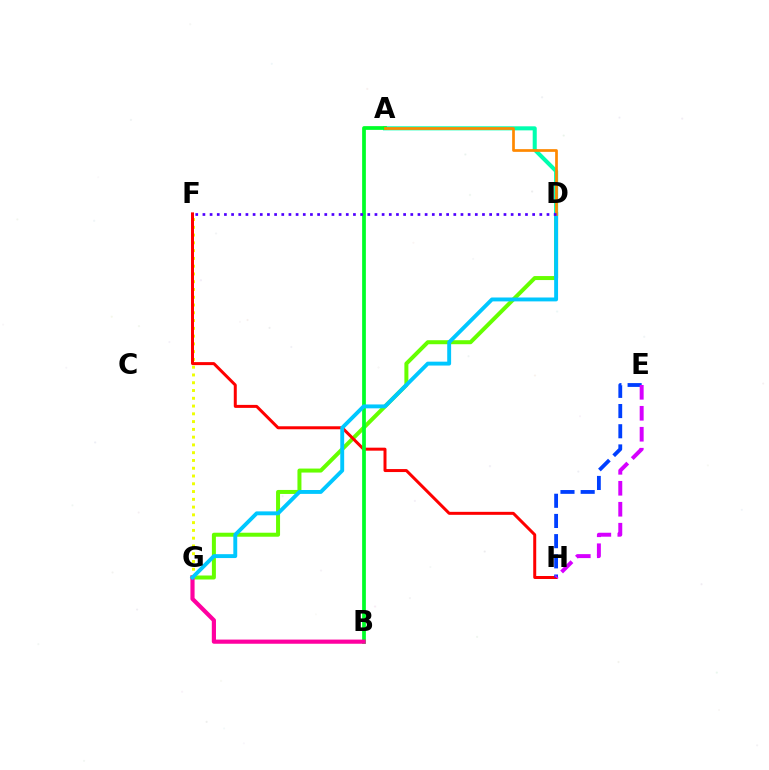{('D', 'G'): [{'color': '#66ff00', 'line_style': 'solid', 'thickness': 2.88}, {'color': '#00c7ff', 'line_style': 'solid', 'thickness': 2.8}], ('F', 'G'): [{'color': '#eeff00', 'line_style': 'dotted', 'thickness': 2.11}], ('F', 'H'): [{'color': '#ff0000', 'line_style': 'solid', 'thickness': 2.15}], ('A', 'D'): [{'color': '#00ffaf', 'line_style': 'solid', 'thickness': 2.91}, {'color': '#ff8800', 'line_style': 'solid', 'thickness': 1.95}], ('A', 'B'): [{'color': '#00ff27', 'line_style': 'solid', 'thickness': 2.69}], ('B', 'G'): [{'color': '#ff00a0', 'line_style': 'solid', 'thickness': 3.0}], ('E', 'H'): [{'color': '#003fff', 'line_style': 'dashed', 'thickness': 2.74}, {'color': '#d600ff', 'line_style': 'dashed', 'thickness': 2.85}], ('D', 'F'): [{'color': '#4f00ff', 'line_style': 'dotted', 'thickness': 1.95}]}